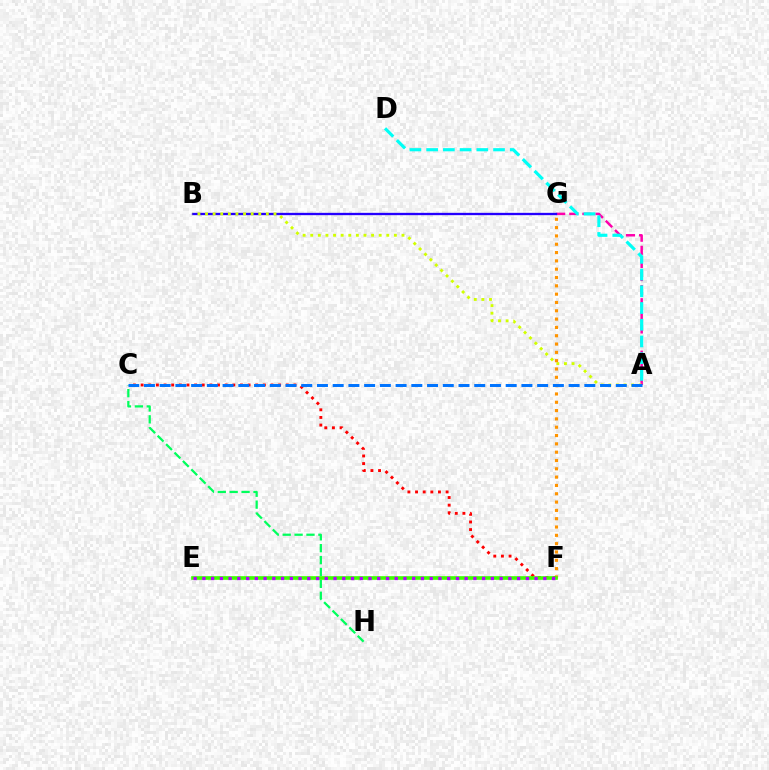{('A', 'G'): [{'color': '#ff00ac', 'line_style': 'dashed', 'thickness': 1.78}], ('B', 'G'): [{'color': '#2500ff', 'line_style': 'solid', 'thickness': 1.68}], ('C', 'H'): [{'color': '#00ff5c', 'line_style': 'dashed', 'thickness': 1.62}], ('A', 'D'): [{'color': '#00fff6', 'line_style': 'dashed', 'thickness': 2.27}], ('A', 'B'): [{'color': '#d1ff00', 'line_style': 'dotted', 'thickness': 2.07}], ('F', 'G'): [{'color': '#ff9400', 'line_style': 'dotted', 'thickness': 2.26}], ('C', 'F'): [{'color': '#ff0000', 'line_style': 'dotted', 'thickness': 2.08}], ('E', 'F'): [{'color': '#3dff00', 'line_style': 'solid', 'thickness': 2.63}, {'color': '#b900ff', 'line_style': 'dotted', 'thickness': 2.38}], ('A', 'C'): [{'color': '#0074ff', 'line_style': 'dashed', 'thickness': 2.14}]}